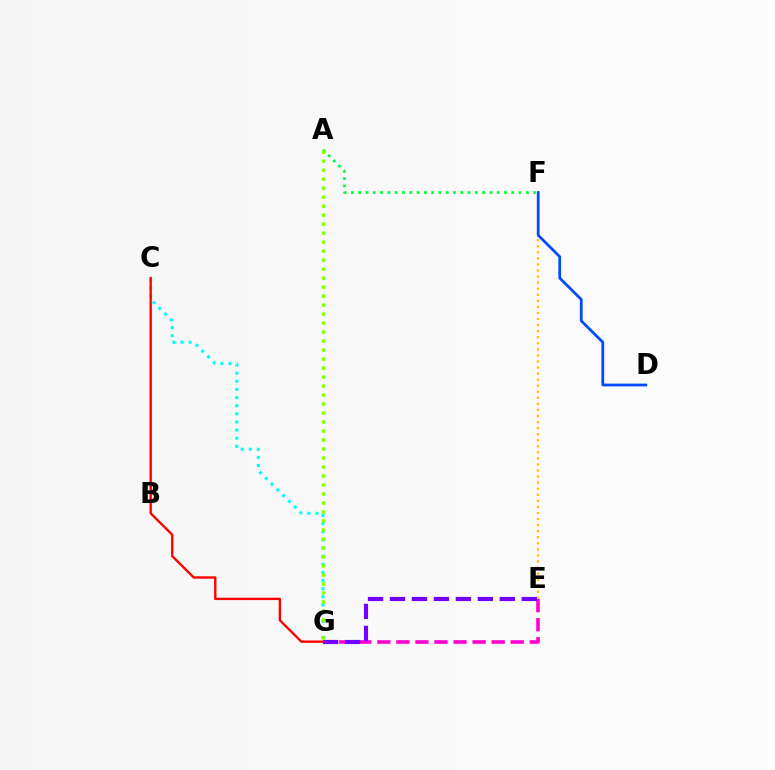{('E', 'F'): [{'color': '#ffbd00', 'line_style': 'dotted', 'thickness': 1.65}], ('E', 'G'): [{'color': '#ff00cf', 'line_style': 'dashed', 'thickness': 2.59}, {'color': '#7200ff', 'line_style': 'dashed', 'thickness': 2.98}], ('C', 'G'): [{'color': '#00fff6', 'line_style': 'dotted', 'thickness': 2.21}, {'color': '#ff0000', 'line_style': 'solid', 'thickness': 1.7}], ('A', 'F'): [{'color': '#00ff39', 'line_style': 'dotted', 'thickness': 1.98}], ('D', 'F'): [{'color': '#004bff', 'line_style': 'solid', 'thickness': 1.99}], ('A', 'G'): [{'color': '#84ff00', 'line_style': 'dotted', 'thickness': 2.44}]}